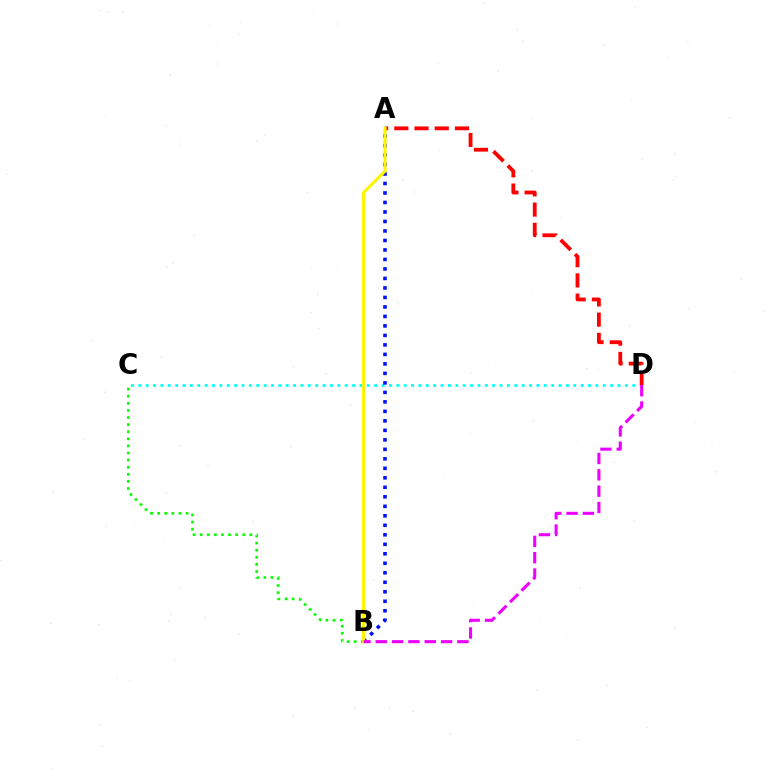{('C', 'D'): [{'color': '#00fff6', 'line_style': 'dotted', 'thickness': 2.0}], ('A', 'D'): [{'color': '#ff0000', 'line_style': 'dashed', 'thickness': 2.75}], ('B', 'C'): [{'color': '#08ff00', 'line_style': 'dotted', 'thickness': 1.93}], ('A', 'B'): [{'color': '#0010ff', 'line_style': 'dotted', 'thickness': 2.58}, {'color': '#fcf500', 'line_style': 'solid', 'thickness': 2.24}], ('B', 'D'): [{'color': '#ee00ff', 'line_style': 'dashed', 'thickness': 2.22}]}